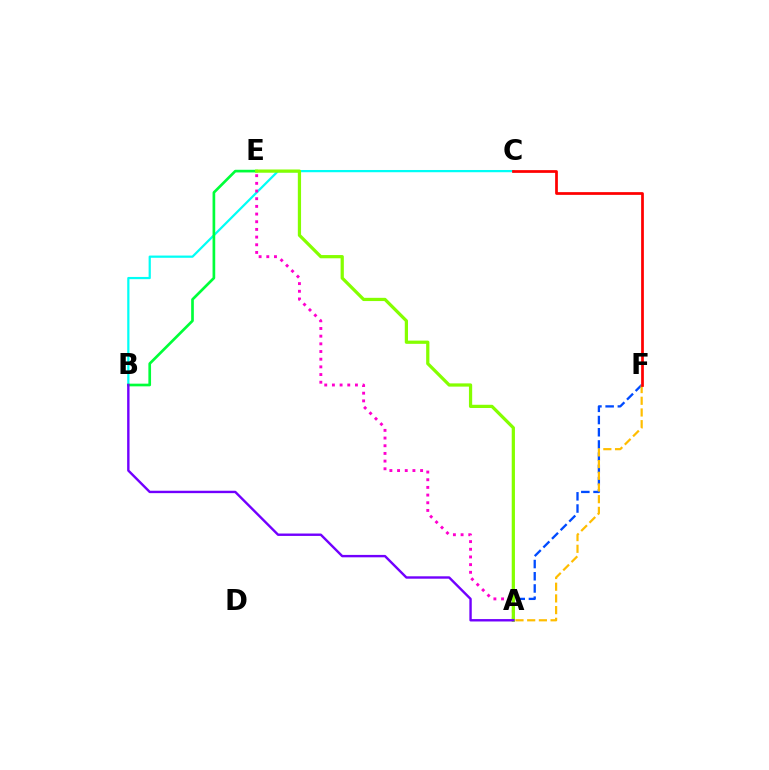{('A', 'F'): [{'color': '#004bff', 'line_style': 'dashed', 'thickness': 1.66}, {'color': '#ffbd00', 'line_style': 'dashed', 'thickness': 1.59}], ('B', 'C'): [{'color': '#00fff6', 'line_style': 'solid', 'thickness': 1.61}], ('B', 'E'): [{'color': '#00ff39', 'line_style': 'solid', 'thickness': 1.93}], ('A', 'E'): [{'color': '#ff00cf', 'line_style': 'dotted', 'thickness': 2.09}, {'color': '#84ff00', 'line_style': 'solid', 'thickness': 2.33}], ('A', 'B'): [{'color': '#7200ff', 'line_style': 'solid', 'thickness': 1.73}], ('C', 'F'): [{'color': '#ff0000', 'line_style': 'solid', 'thickness': 1.97}]}